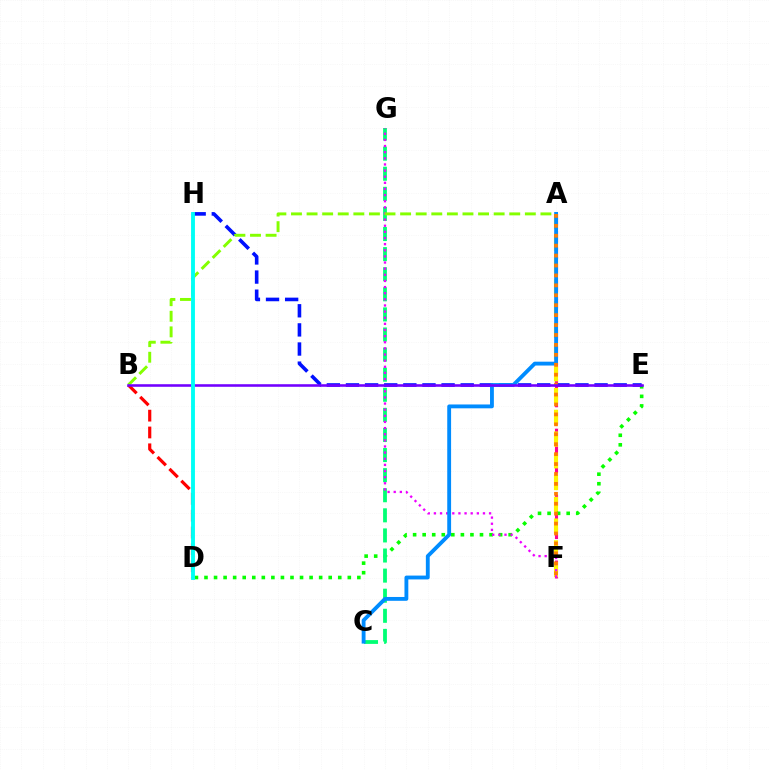{('B', 'D'): [{'color': '#ff0000', 'line_style': 'dashed', 'thickness': 2.29}], ('A', 'F'): [{'color': '#ff0094', 'line_style': 'dashed', 'thickness': 2.24}, {'color': '#fcf500', 'line_style': 'dashed', 'thickness': 2.95}, {'color': '#ff7c00', 'line_style': 'dotted', 'thickness': 2.7}], ('D', 'E'): [{'color': '#08ff00', 'line_style': 'dotted', 'thickness': 2.6}], ('C', 'G'): [{'color': '#00ff74', 'line_style': 'dashed', 'thickness': 2.73}], ('F', 'G'): [{'color': '#ee00ff', 'line_style': 'dotted', 'thickness': 1.67}], ('E', 'H'): [{'color': '#0010ff', 'line_style': 'dashed', 'thickness': 2.6}], ('A', 'C'): [{'color': '#008cff', 'line_style': 'solid', 'thickness': 2.77}], ('A', 'B'): [{'color': '#84ff00', 'line_style': 'dashed', 'thickness': 2.12}], ('B', 'E'): [{'color': '#7200ff', 'line_style': 'solid', 'thickness': 1.85}], ('D', 'H'): [{'color': '#00fff6', 'line_style': 'solid', 'thickness': 2.79}]}